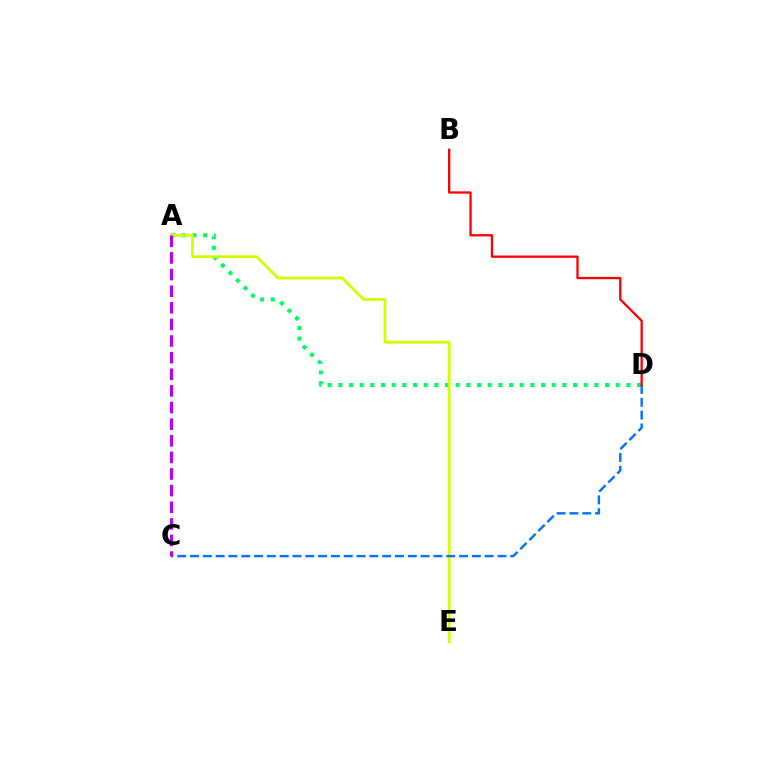{('A', 'D'): [{'color': '#00ff5c', 'line_style': 'dotted', 'thickness': 2.9}], ('A', 'E'): [{'color': '#d1ff00', 'line_style': 'solid', 'thickness': 2.01}], ('C', 'D'): [{'color': '#0074ff', 'line_style': 'dashed', 'thickness': 1.74}], ('A', 'C'): [{'color': '#b900ff', 'line_style': 'dashed', 'thickness': 2.26}], ('B', 'D'): [{'color': '#ff0000', 'line_style': 'solid', 'thickness': 1.66}]}